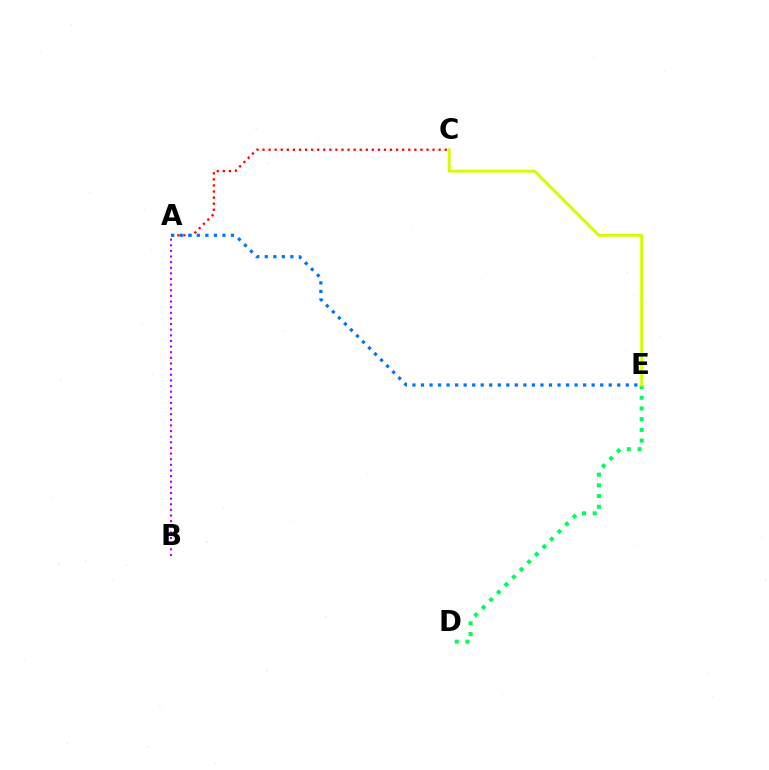{('A', 'C'): [{'color': '#ff0000', 'line_style': 'dotted', 'thickness': 1.65}], ('A', 'E'): [{'color': '#0074ff', 'line_style': 'dotted', 'thickness': 2.32}], ('D', 'E'): [{'color': '#00ff5c', 'line_style': 'dotted', 'thickness': 2.91}], ('C', 'E'): [{'color': '#d1ff00', 'line_style': 'solid', 'thickness': 2.11}], ('A', 'B'): [{'color': '#b900ff', 'line_style': 'dotted', 'thickness': 1.53}]}